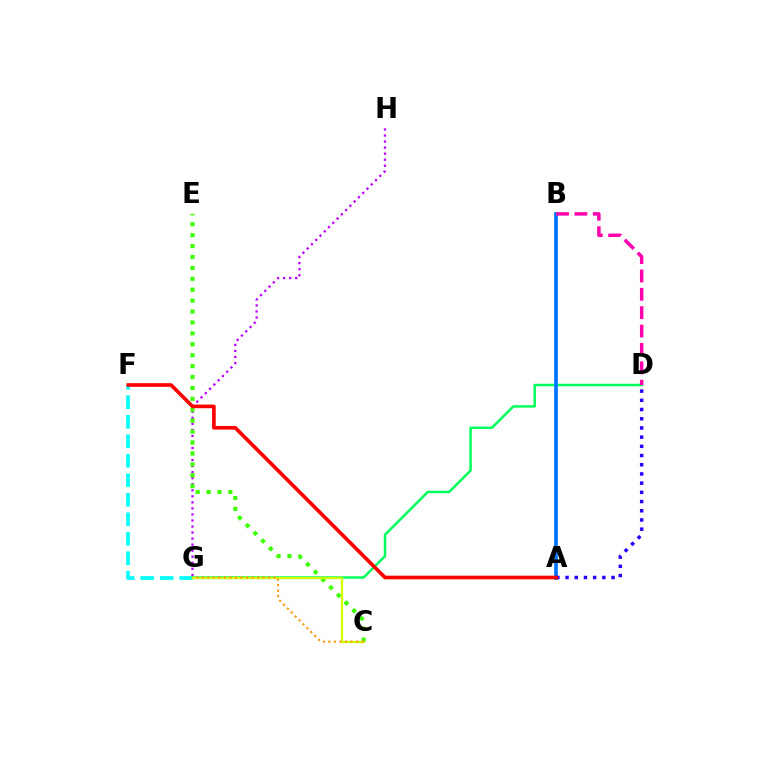{('F', 'G'): [{'color': '#00fff6', 'line_style': 'dashed', 'thickness': 2.65}], ('D', 'G'): [{'color': '#00ff5c', 'line_style': 'solid', 'thickness': 1.79}], ('A', 'B'): [{'color': '#0074ff', 'line_style': 'solid', 'thickness': 2.65}], ('A', 'D'): [{'color': '#2500ff', 'line_style': 'dotted', 'thickness': 2.5}], ('G', 'H'): [{'color': '#b900ff', 'line_style': 'dotted', 'thickness': 1.64}], ('C', 'E'): [{'color': '#3dff00', 'line_style': 'dotted', 'thickness': 2.96}], ('A', 'F'): [{'color': '#ff0000', 'line_style': 'solid', 'thickness': 2.62}], ('C', 'G'): [{'color': '#d1ff00', 'line_style': 'solid', 'thickness': 1.66}, {'color': '#ff9400', 'line_style': 'dotted', 'thickness': 1.5}], ('B', 'D'): [{'color': '#ff00ac', 'line_style': 'dashed', 'thickness': 2.5}]}